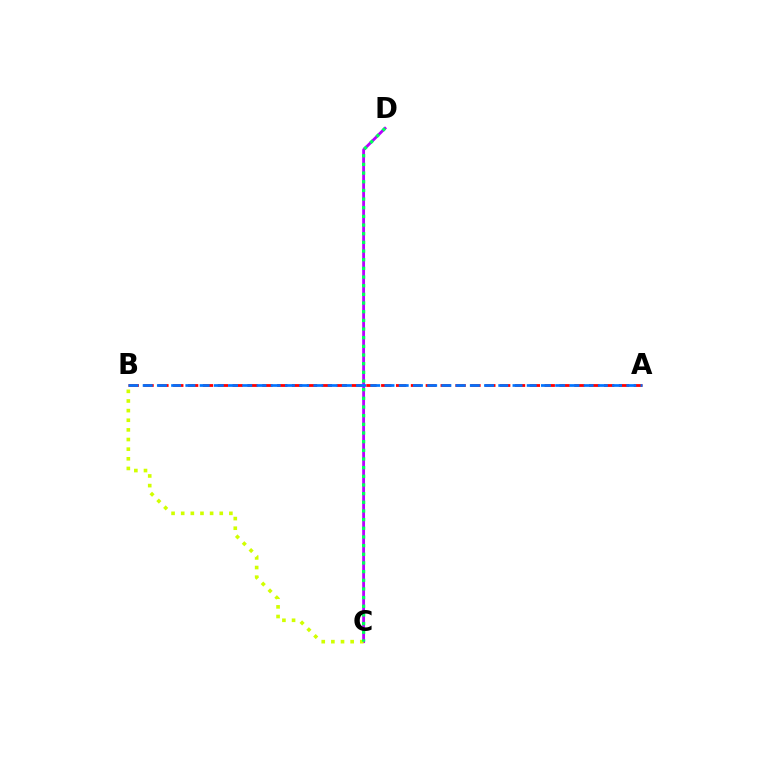{('C', 'D'): [{'color': '#b900ff', 'line_style': 'solid', 'thickness': 2.04}, {'color': '#00ff5c', 'line_style': 'dotted', 'thickness': 2.35}], ('A', 'B'): [{'color': '#ff0000', 'line_style': 'dashed', 'thickness': 2.02}, {'color': '#0074ff', 'line_style': 'dashed', 'thickness': 1.93}], ('B', 'C'): [{'color': '#d1ff00', 'line_style': 'dotted', 'thickness': 2.62}]}